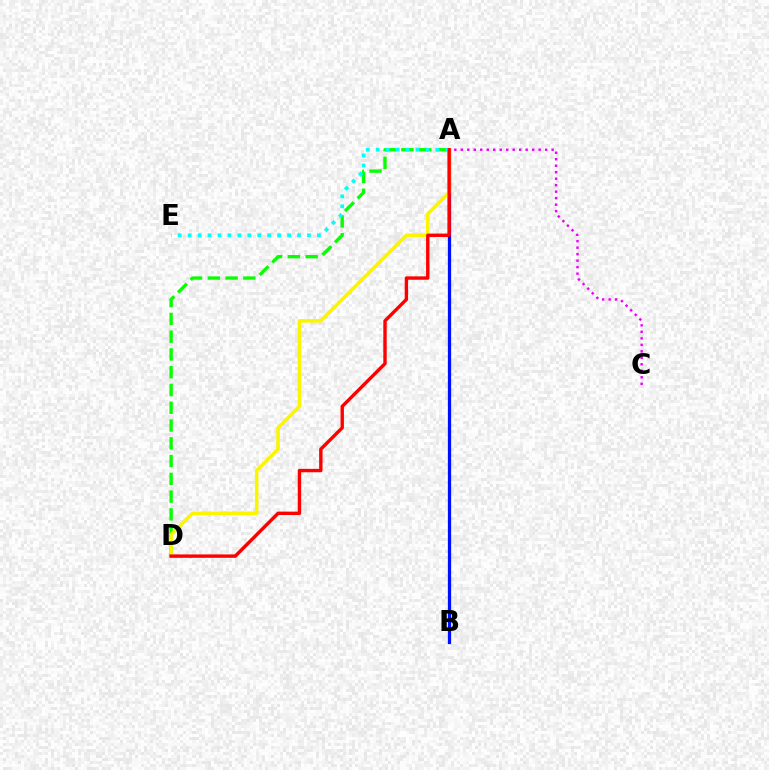{('A', 'C'): [{'color': '#ee00ff', 'line_style': 'dotted', 'thickness': 1.76}], ('A', 'B'): [{'color': '#0010ff', 'line_style': 'solid', 'thickness': 2.35}], ('A', 'D'): [{'color': '#08ff00', 'line_style': 'dashed', 'thickness': 2.41}, {'color': '#fcf500', 'line_style': 'solid', 'thickness': 2.56}, {'color': '#ff0000', 'line_style': 'solid', 'thickness': 2.44}], ('A', 'E'): [{'color': '#00fff6', 'line_style': 'dotted', 'thickness': 2.7}]}